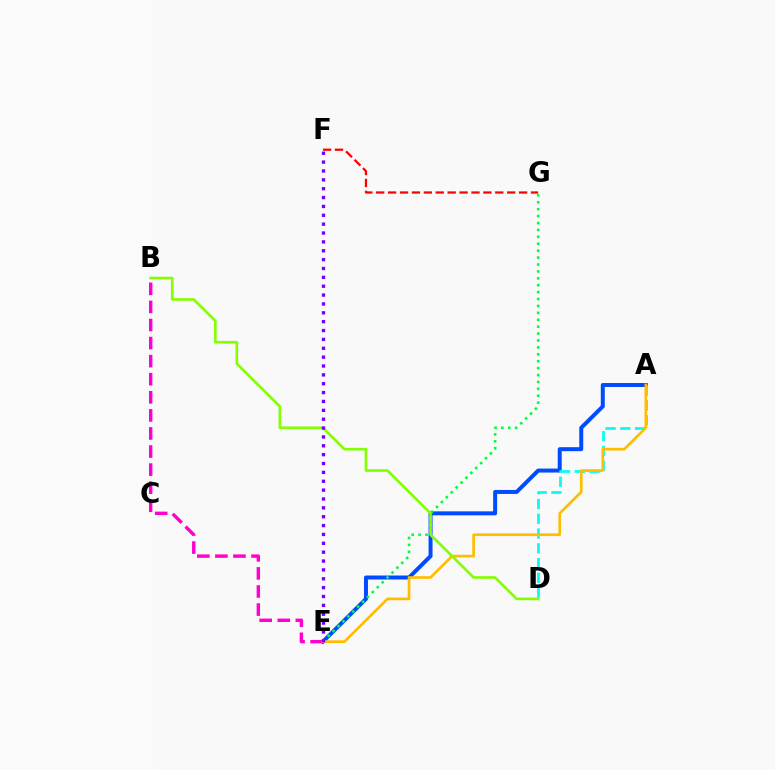{('A', 'E'): [{'color': '#004bff', 'line_style': 'solid', 'thickness': 2.87}, {'color': '#ffbd00', 'line_style': 'solid', 'thickness': 1.93}], ('A', 'D'): [{'color': '#00fff6', 'line_style': 'dashed', 'thickness': 2.01}], ('B', 'E'): [{'color': '#ff00cf', 'line_style': 'dashed', 'thickness': 2.46}], ('E', 'G'): [{'color': '#00ff39', 'line_style': 'dotted', 'thickness': 1.88}], ('B', 'D'): [{'color': '#84ff00', 'line_style': 'solid', 'thickness': 1.91}], ('F', 'G'): [{'color': '#ff0000', 'line_style': 'dashed', 'thickness': 1.62}], ('E', 'F'): [{'color': '#7200ff', 'line_style': 'dotted', 'thickness': 2.41}]}